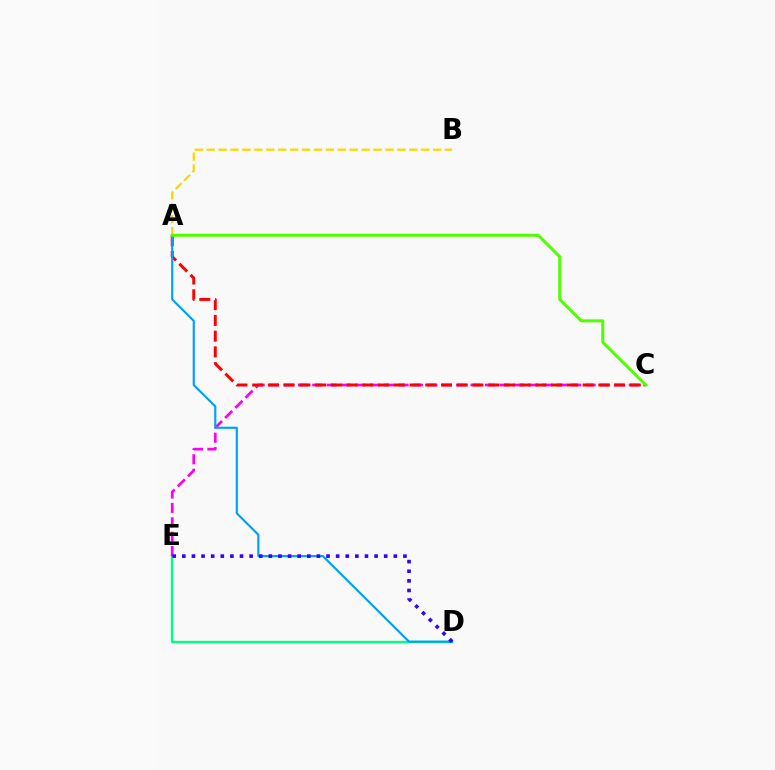{('A', 'B'): [{'color': '#ffd500', 'line_style': 'dashed', 'thickness': 1.62}], ('D', 'E'): [{'color': '#00ff86', 'line_style': 'solid', 'thickness': 1.72}, {'color': '#3700ff', 'line_style': 'dotted', 'thickness': 2.61}], ('C', 'E'): [{'color': '#ff00ed', 'line_style': 'dashed', 'thickness': 1.95}], ('A', 'C'): [{'color': '#ff0000', 'line_style': 'dashed', 'thickness': 2.14}, {'color': '#4fff00', 'line_style': 'solid', 'thickness': 2.16}], ('A', 'D'): [{'color': '#009eff', 'line_style': 'solid', 'thickness': 1.54}]}